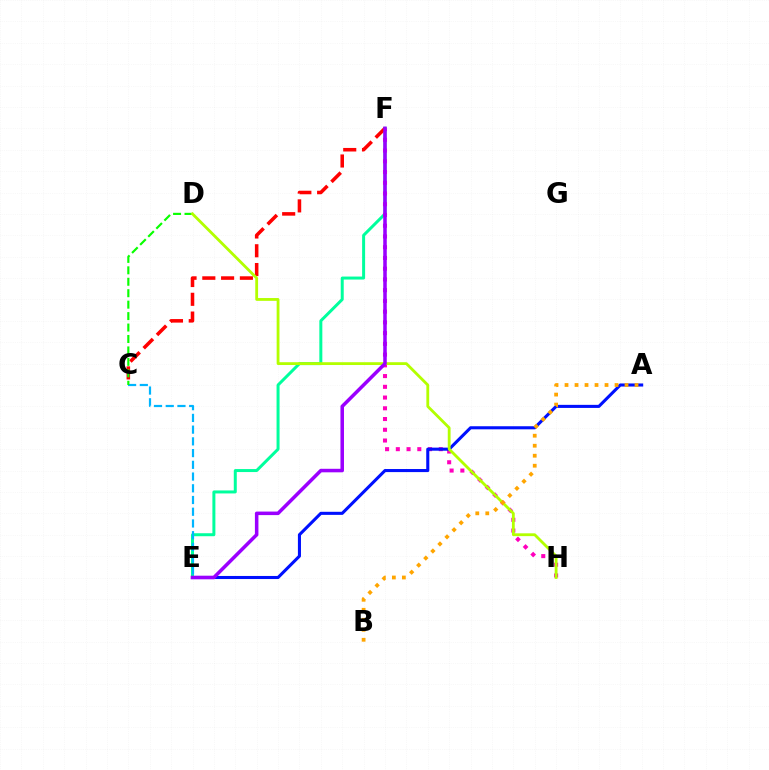{('E', 'F'): [{'color': '#00ff9d', 'line_style': 'solid', 'thickness': 2.15}, {'color': '#9b00ff', 'line_style': 'solid', 'thickness': 2.54}], ('F', 'H'): [{'color': '#ff00bd', 'line_style': 'dotted', 'thickness': 2.92}], ('C', 'F'): [{'color': '#ff0000', 'line_style': 'dashed', 'thickness': 2.55}], ('A', 'E'): [{'color': '#0010ff', 'line_style': 'solid', 'thickness': 2.21}], ('C', 'E'): [{'color': '#00b5ff', 'line_style': 'dashed', 'thickness': 1.59}], ('C', 'D'): [{'color': '#08ff00', 'line_style': 'dashed', 'thickness': 1.55}], ('D', 'H'): [{'color': '#b3ff00', 'line_style': 'solid', 'thickness': 2.02}], ('A', 'B'): [{'color': '#ffa500', 'line_style': 'dotted', 'thickness': 2.72}]}